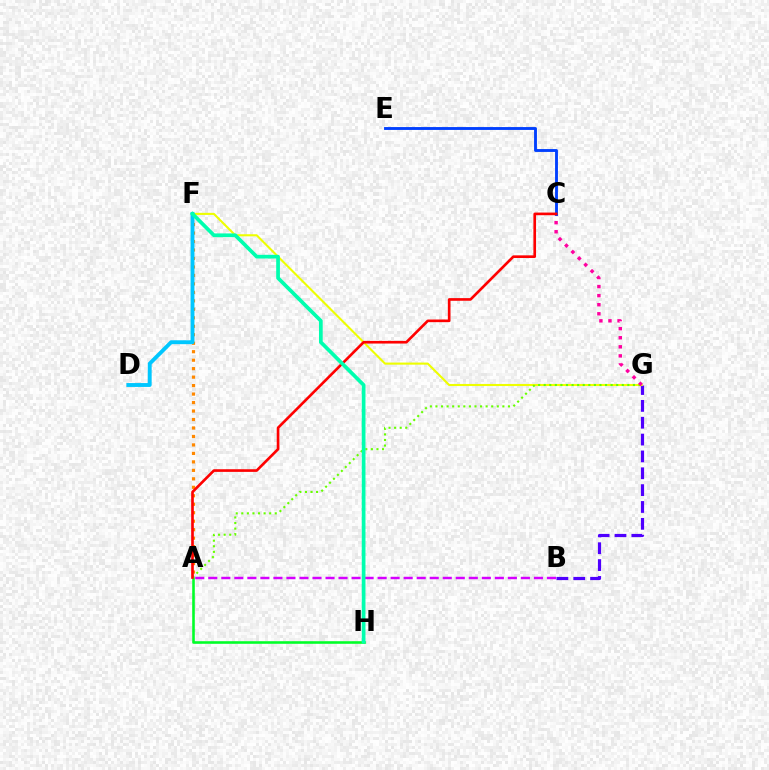{('B', 'G'): [{'color': '#4f00ff', 'line_style': 'dashed', 'thickness': 2.29}], ('A', 'B'): [{'color': '#d600ff', 'line_style': 'dashed', 'thickness': 1.77}], ('A', 'H'): [{'color': '#00ff27', 'line_style': 'solid', 'thickness': 1.86}], ('F', 'G'): [{'color': '#eeff00', 'line_style': 'solid', 'thickness': 1.51}], ('A', 'G'): [{'color': '#66ff00', 'line_style': 'dotted', 'thickness': 1.52}], ('A', 'F'): [{'color': '#ff8800', 'line_style': 'dotted', 'thickness': 2.3}], ('D', 'F'): [{'color': '#00c7ff', 'line_style': 'solid', 'thickness': 2.79}], ('C', 'G'): [{'color': '#ff00a0', 'line_style': 'dotted', 'thickness': 2.46}], ('C', 'E'): [{'color': '#003fff', 'line_style': 'solid', 'thickness': 2.07}], ('A', 'C'): [{'color': '#ff0000', 'line_style': 'solid', 'thickness': 1.91}], ('F', 'H'): [{'color': '#00ffaf', 'line_style': 'solid', 'thickness': 2.68}]}